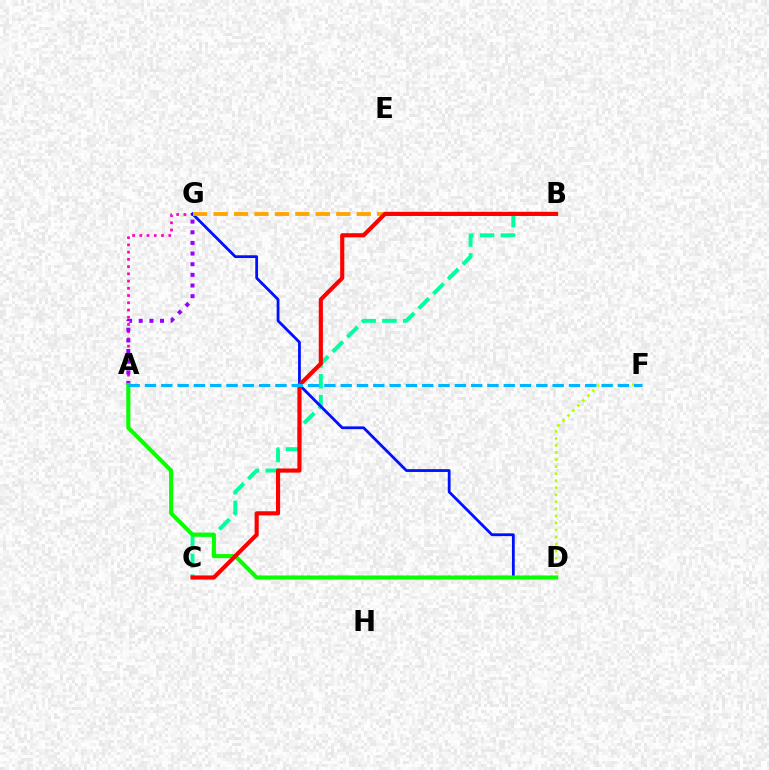{('B', 'C'): [{'color': '#00ff9d', 'line_style': 'dashed', 'thickness': 2.83}, {'color': '#ff0000', 'line_style': 'solid', 'thickness': 2.98}], ('A', 'G'): [{'color': '#ff00bd', 'line_style': 'dotted', 'thickness': 1.97}, {'color': '#9b00ff', 'line_style': 'dotted', 'thickness': 2.89}], ('D', 'F'): [{'color': '#b3ff00', 'line_style': 'dotted', 'thickness': 1.91}], ('D', 'G'): [{'color': '#0010ff', 'line_style': 'solid', 'thickness': 2.01}], ('A', 'D'): [{'color': '#08ff00', 'line_style': 'solid', 'thickness': 2.94}], ('B', 'G'): [{'color': '#ffa500', 'line_style': 'dashed', 'thickness': 2.78}], ('A', 'F'): [{'color': '#00b5ff', 'line_style': 'dashed', 'thickness': 2.22}]}